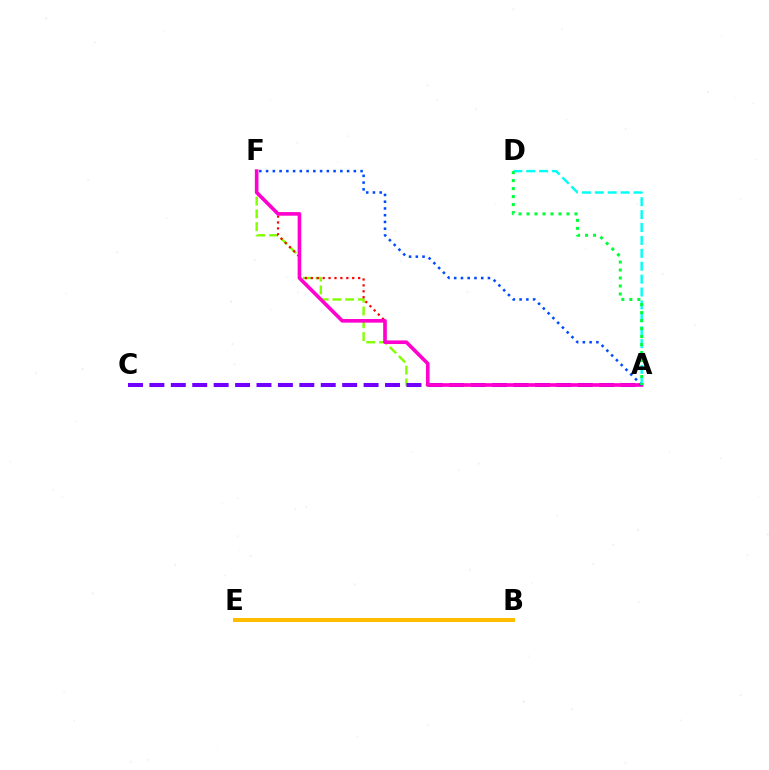{('A', 'F'): [{'color': '#84ff00', 'line_style': 'dashed', 'thickness': 1.73}, {'color': '#ff0000', 'line_style': 'dotted', 'thickness': 1.61}, {'color': '#ff00cf', 'line_style': 'solid', 'thickness': 2.61}, {'color': '#004bff', 'line_style': 'dotted', 'thickness': 1.83}], ('B', 'E'): [{'color': '#ffbd00', 'line_style': 'solid', 'thickness': 2.89}], ('A', 'D'): [{'color': '#00fff6', 'line_style': 'dashed', 'thickness': 1.75}, {'color': '#00ff39', 'line_style': 'dotted', 'thickness': 2.17}], ('A', 'C'): [{'color': '#7200ff', 'line_style': 'dashed', 'thickness': 2.91}]}